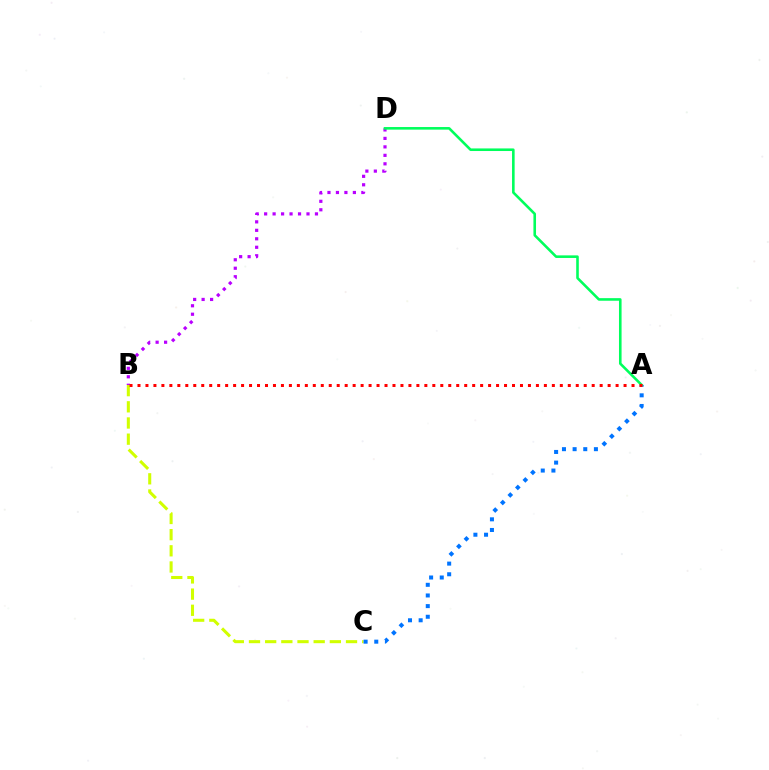{('B', 'C'): [{'color': '#d1ff00', 'line_style': 'dashed', 'thickness': 2.2}], ('A', 'C'): [{'color': '#0074ff', 'line_style': 'dotted', 'thickness': 2.89}], ('B', 'D'): [{'color': '#b900ff', 'line_style': 'dotted', 'thickness': 2.3}], ('A', 'D'): [{'color': '#00ff5c', 'line_style': 'solid', 'thickness': 1.87}], ('A', 'B'): [{'color': '#ff0000', 'line_style': 'dotted', 'thickness': 2.16}]}